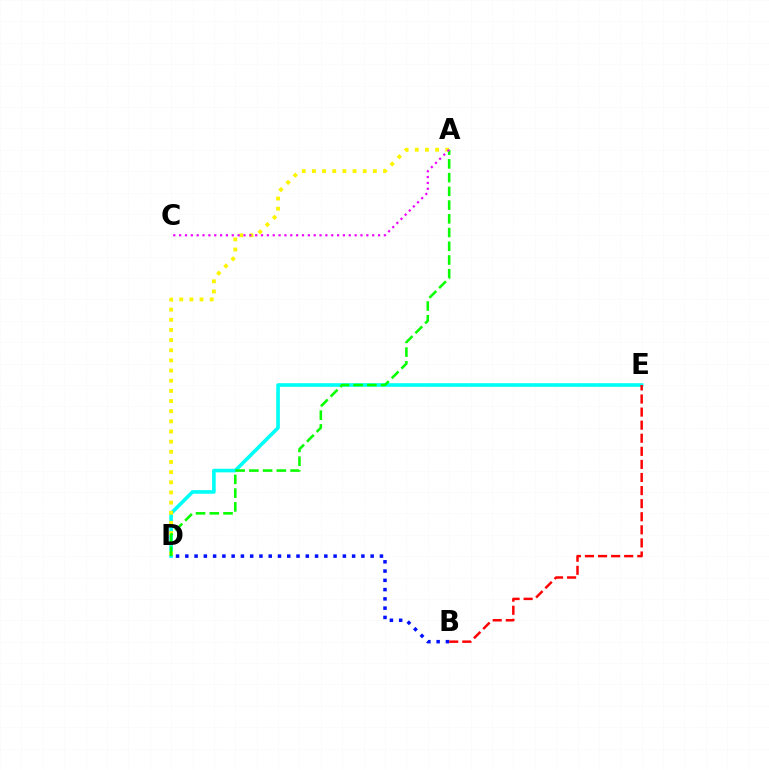{('D', 'E'): [{'color': '#00fff6', 'line_style': 'solid', 'thickness': 2.6}], ('A', 'D'): [{'color': '#fcf500', 'line_style': 'dotted', 'thickness': 2.76}, {'color': '#08ff00', 'line_style': 'dashed', 'thickness': 1.86}], ('B', 'E'): [{'color': '#ff0000', 'line_style': 'dashed', 'thickness': 1.78}], ('A', 'C'): [{'color': '#ee00ff', 'line_style': 'dotted', 'thickness': 1.59}], ('B', 'D'): [{'color': '#0010ff', 'line_style': 'dotted', 'thickness': 2.52}]}